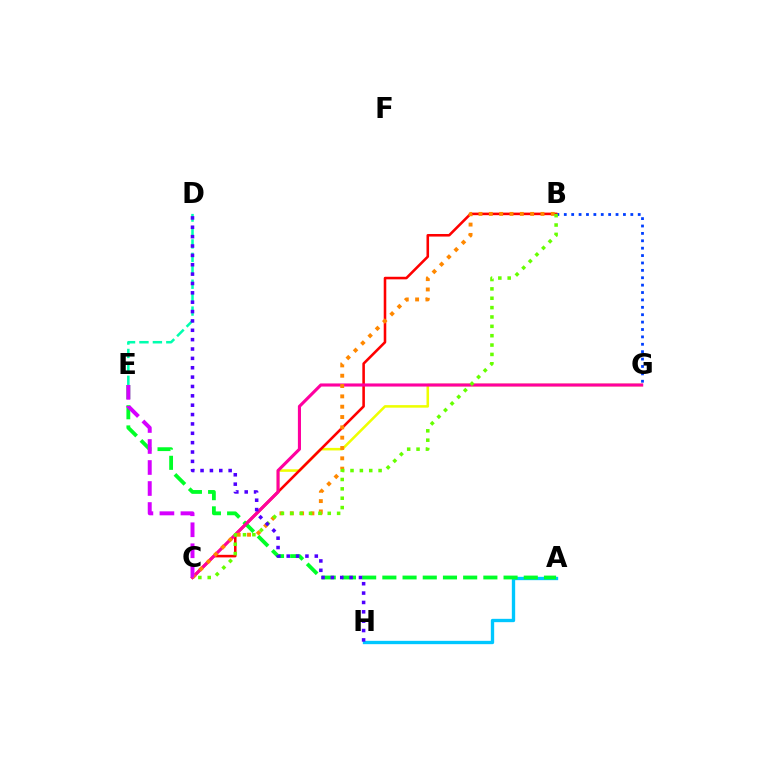{('C', 'G'): [{'color': '#eeff00', 'line_style': 'solid', 'thickness': 1.83}, {'color': '#ff00a0', 'line_style': 'solid', 'thickness': 2.24}], ('B', 'G'): [{'color': '#003fff', 'line_style': 'dotted', 'thickness': 2.01}], ('A', 'H'): [{'color': '#00c7ff', 'line_style': 'solid', 'thickness': 2.39}], ('A', 'E'): [{'color': '#00ff27', 'line_style': 'dashed', 'thickness': 2.74}], ('B', 'C'): [{'color': '#ff0000', 'line_style': 'solid', 'thickness': 1.85}, {'color': '#ff8800', 'line_style': 'dotted', 'thickness': 2.81}, {'color': '#66ff00', 'line_style': 'dotted', 'thickness': 2.54}], ('D', 'E'): [{'color': '#00ffaf', 'line_style': 'dashed', 'thickness': 1.82}], ('C', 'E'): [{'color': '#d600ff', 'line_style': 'dashed', 'thickness': 2.85}], ('D', 'H'): [{'color': '#4f00ff', 'line_style': 'dotted', 'thickness': 2.54}]}